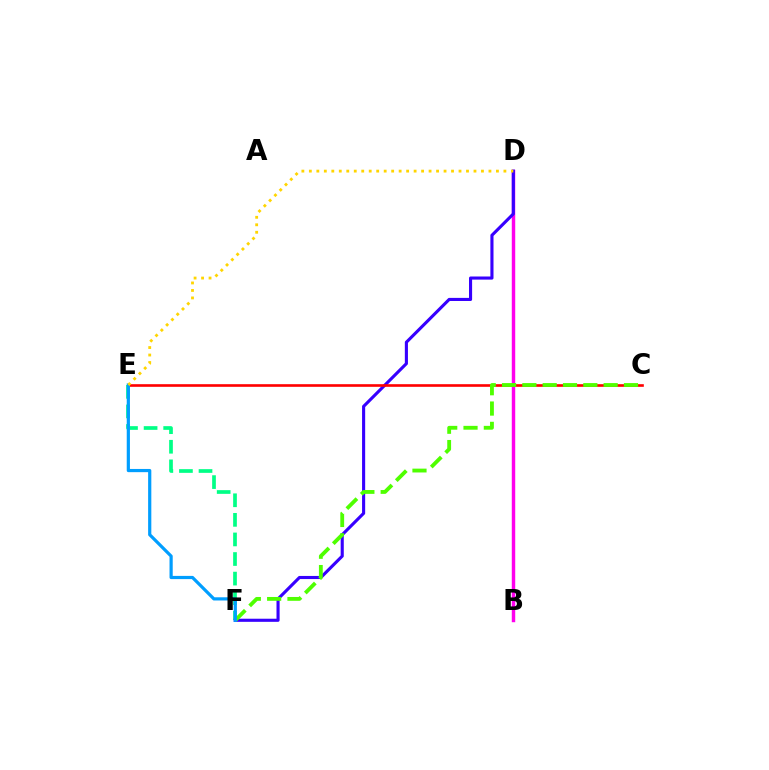{('E', 'F'): [{'color': '#00ff86', 'line_style': 'dashed', 'thickness': 2.66}, {'color': '#009eff', 'line_style': 'solid', 'thickness': 2.3}], ('B', 'D'): [{'color': '#ff00ed', 'line_style': 'solid', 'thickness': 2.48}], ('D', 'F'): [{'color': '#3700ff', 'line_style': 'solid', 'thickness': 2.24}], ('C', 'E'): [{'color': '#ff0000', 'line_style': 'solid', 'thickness': 1.89}], ('C', 'F'): [{'color': '#4fff00', 'line_style': 'dashed', 'thickness': 2.76}], ('D', 'E'): [{'color': '#ffd500', 'line_style': 'dotted', 'thickness': 2.03}]}